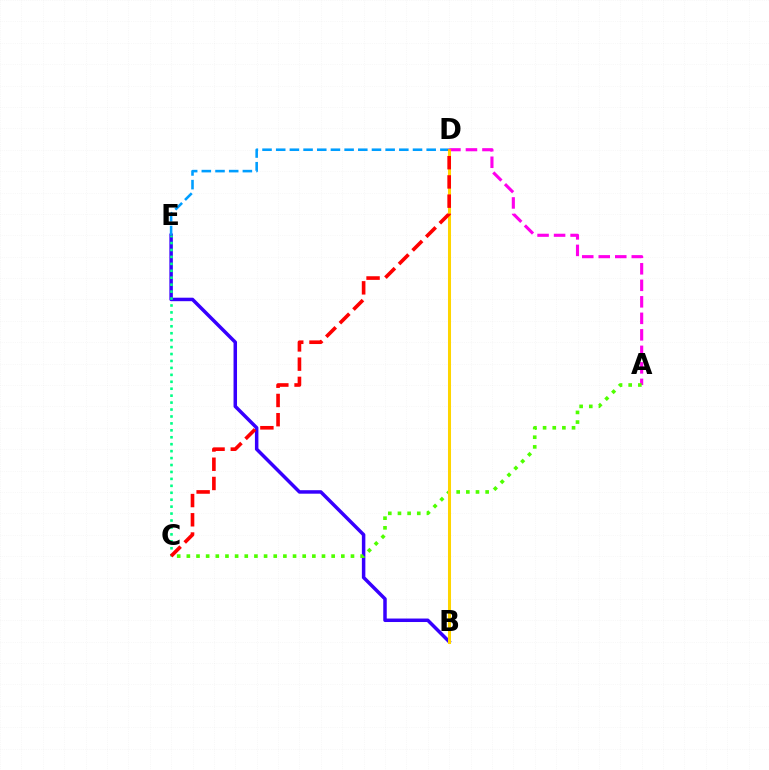{('B', 'E'): [{'color': '#3700ff', 'line_style': 'solid', 'thickness': 2.51}], ('C', 'E'): [{'color': '#00ff86', 'line_style': 'dotted', 'thickness': 1.88}], ('A', 'D'): [{'color': '#ff00ed', 'line_style': 'dashed', 'thickness': 2.24}], ('A', 'C'): [{'color': '#4fff00', 'line_style': 'dotted', 'thickness': 2.62}], ('D', 'E'): [{'color': '#009eff', 'line_style': 'dashed', 'thickness': 1.86}], ('B', 'D'): [{'color': '#ffd500', 'line_style': 'solid', 'thickness': 2.19}], ('C', 'D'): [{'color': '#ff0000', 'line_style': 'dashed', 'thickness': 2.61}]}